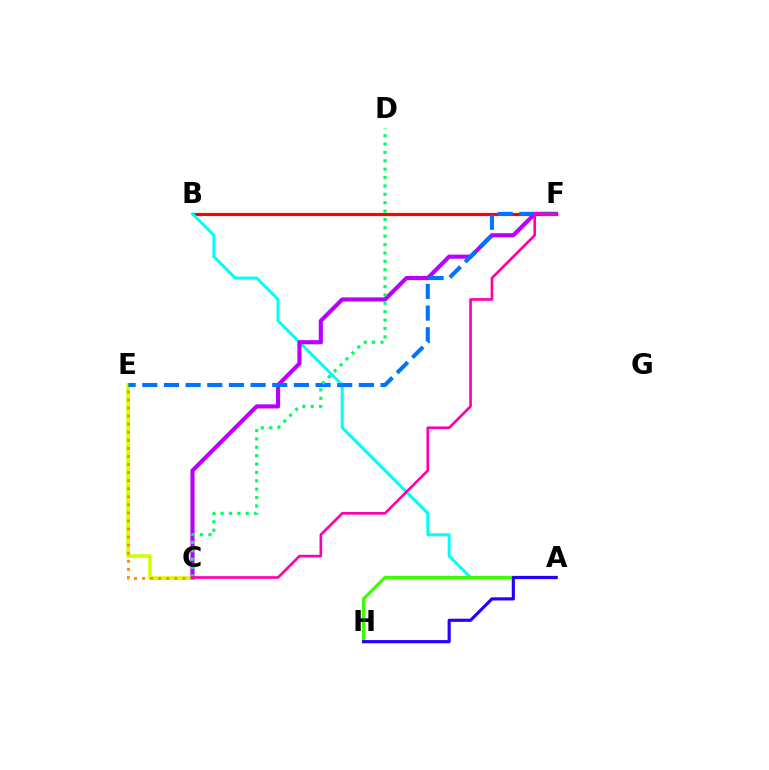{('B', 'F'): [{'color': '#ff0000', 'line_style': 'solid', 'thickness': 2.27}], ('C', 'E'): [{'color': '#d1ff00', 'line_style': 'solid', 'thickness': 2.56}, {'color': '#ff9400', 'line_style': 'dotted', 'thickness': 2.19}], ('A', 'B'): [{'color': '#00fff6', 'line_style': 'solid', 'thickness': 2.16}], ('A', 'H'): [{'color': '#3dff00', 'line_style': 'solid', 'thickness': 2.39}, {'color': '#2500ff', 'line_style': 'solid', 'thickness': 2.26}], ('C', 'F'): [{'color': '#b900ff', 'line_style': 'solid', 'thickness': 2.97}, {'color': '#ff00ac', 'line_style': 'solid', 'thickness': 1.92}], ('E', 'F'): [{'color': '#0074ff', 'line_style': 'dashed', 'thickness': 2.94}], ('C', 'D'): [{'color': '#00ff5c', 'line_style': 'dotted', 'thickness': 2.28}]}